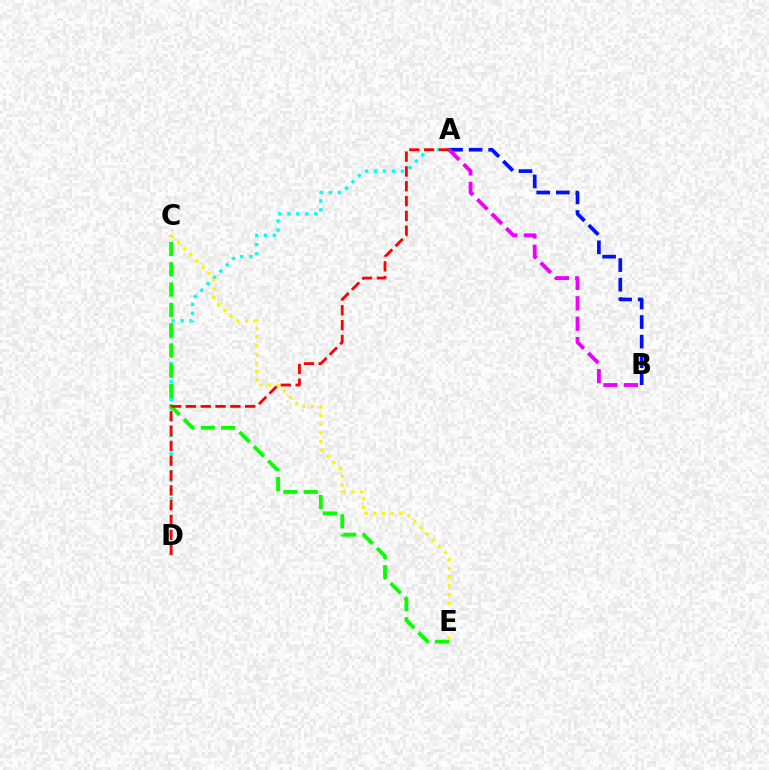{('A', 'D'): [{'color': '#00fff6', 'line_style': 'dotted', 'thickness': 2.44}, {'color': '#ff0000', 'line_style': 'dashed', 'thickness': 2.01}], ('A', 'B'): [{'color': '#0010ff', 'line_style': 'dashed', 'thickness': 2.66}, {'color': '#ee00ff', 'line_style': 'dashed', 'thickness': 2.77}], ('C', 'E'): [{'color': '#08ff00', 'line_style': 'dashed', 'thickness': 2.76}, {'color': '#fcf500', 'line_style': 'dotted', 'thickness': 2.36}]}